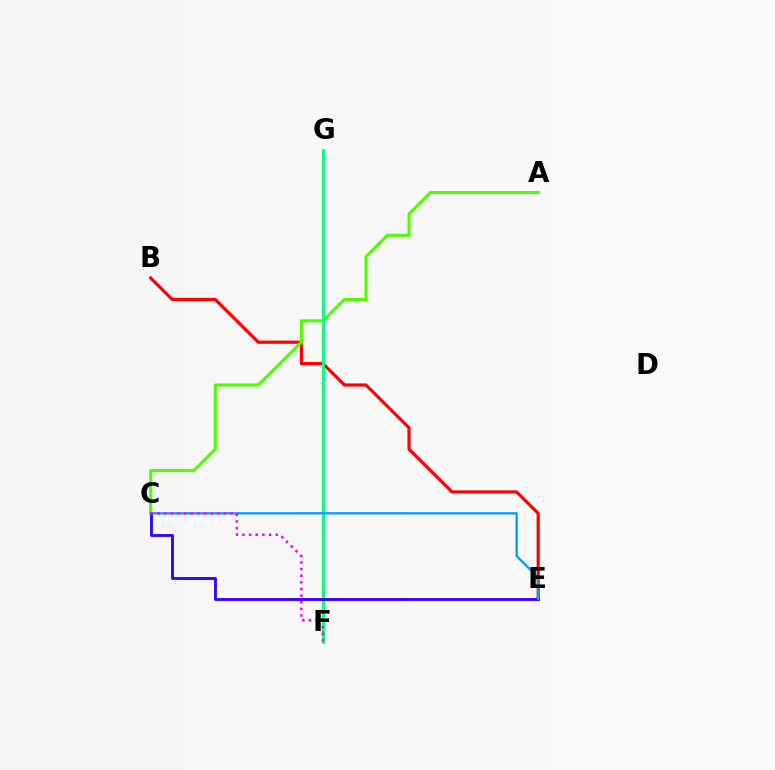{('F', 'G'): [{'color': '#ffd500', 'line_style': 'solid', 'thickness': 1.58}, {'color': '#00ff86', 'line_style': 'solid', 'thickness': 2.05}], ('B', 'E'): [{'color': '#ff0000', 'line_style': 'solid', 'thickness': 2.29}], ('A', 'C'): [{'color': '#4fff00', 'line_style': 'solid', 'thickness': 2.21}], ('C', 'E'): [{'color': '#3700ff', 'line_style': 'solid', 'thickness': 2.07}, {'color': '#009eff', 'line_style': 'solid', 'thickness': 1.68}], ('C', 'F'): [{'color': '#ff00ed', 'line_style': 'dotted', 'thickness': 1.8}]}